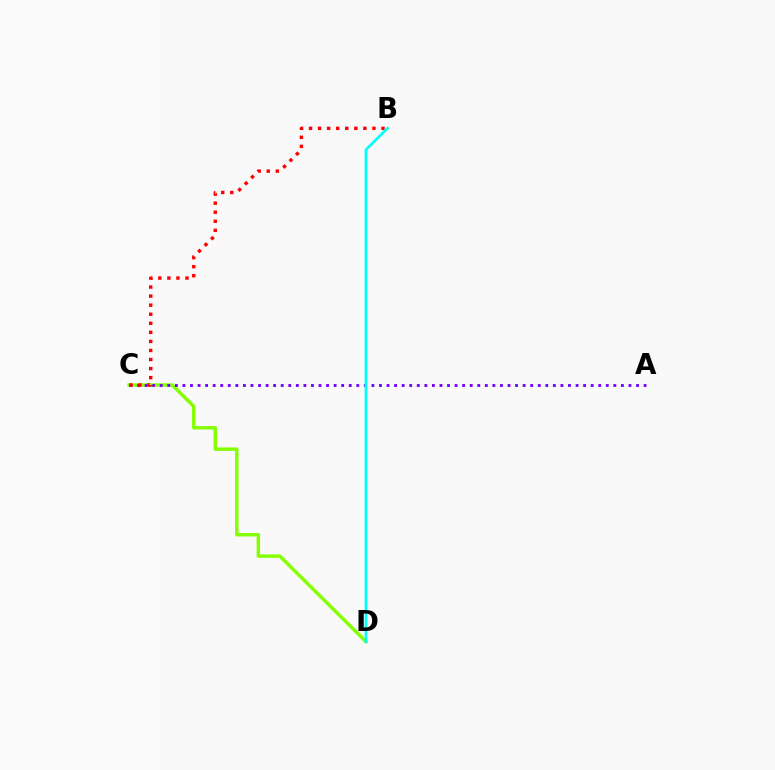{('C', 'D'): [{'color': '#84ff00', 'line_style': 'solid', 'thickness': 2.46}], ('A', 'C'): [{'color': '#7200ff', 'line_style': 'dotted', 'thickness': 2.05}], ('B', 'C'): [{'color': '#ff0000', 'line_style': 'dotted', 'thickness': 2.46}], ('B', 'D'): [{'color': '#00fff6', 'line_style': 'solid', 'thickness': 1.94}]}